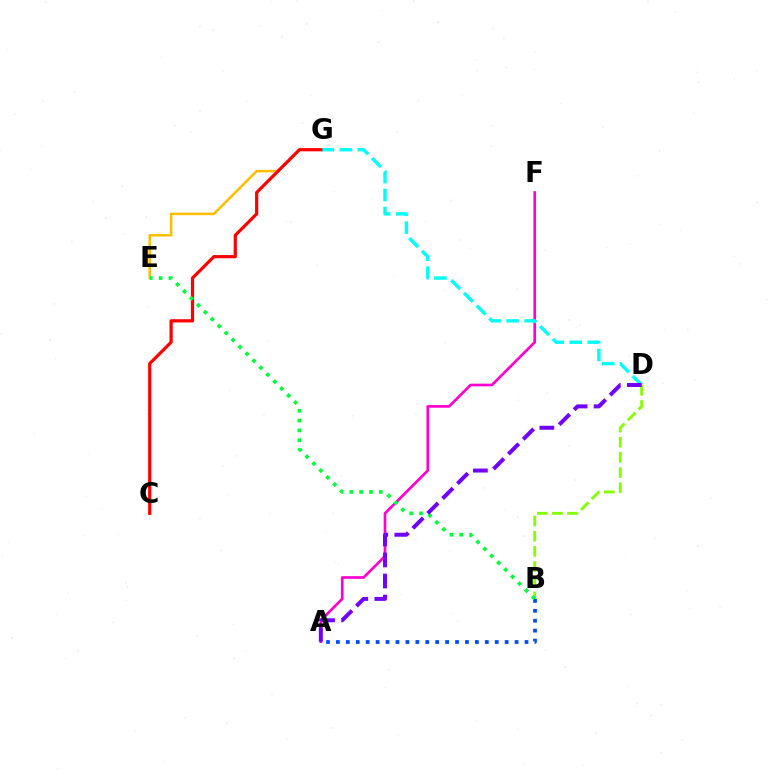{('E', 'G'): [{'color': '#ffbd00', 'line_style': 'solid', 'thickness': 1.81}], ('A', 'F'): [{'color': '#ff00cf', 'line_style': 'solid', 'thickness': 1.93}], ('A', 'B'): [{'color': '#004bff', 'line_style': 'dotted', 'thickness': 2.7}], ('D', 'G'): [{'color': '#00fff6', 'line_style': 'dashed', 'thickness': 2.44}], ('C', 'G'): [{'color': '#ff0000', 'line_style': 'solid', 'thickness': 2.31}], ('B', 'D'): [{'color': '#84ff00', 'line_style': 'dashed', 'thickness': 2.06}], ('B', 'E'): [{'color': '#00ff39', 'line_style': 'dotted', 'thickness': 2.67}], ('A', 'D'): [{'color': '#7200ff', 'line_style': 'dashed', 'thickness': 2.86}]}